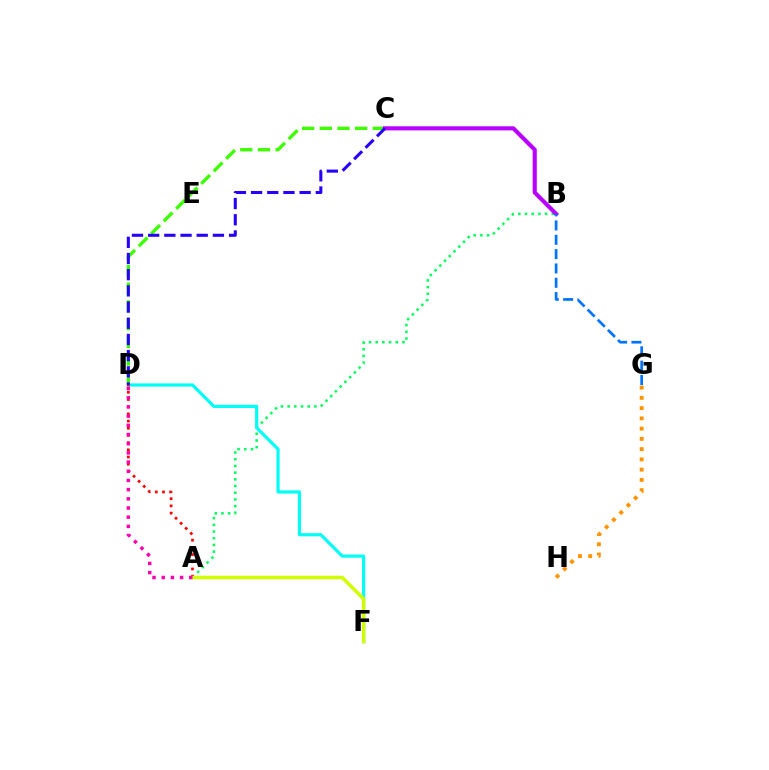{('C', 'D'): [{'color': '#3dff00', 'line_style': 'dashed', 'thickness': 2.4}, {'color': '#2500ff', 'line_style': 'dashed', 'thickness': 2.2}], ('G', 'H'): [{'color': '#ff9400', 'line_style': 'dotted', 'thickness': 2.79}], ('A', 'B'): [{'color': '#00ff5c', 'line_style': 'dotted', 'thickness': 1.82}], ('D', 'F'): [{'color': '#00fff6', 'line_style': 'solid', 'thickness': 2.29}], ('B', 'C'): [{'color': '#b900ff', 'line_style': 'solid', 'thickness': 2.97}], ('B', 'G'): [{'color': '#0074ff', 'line_style': 'dashed', 'thickness': 1.95}], ('A', 'D'): [{'color': '#ff0000', 'line_style': 'dotted', 'thickness': 1.95}, {'color': '#ff00ac', 'line_style': 'dotted', 'thickness': 2.5}], ('A', 'F'): [{'color': '#d1ff00', 'line_style': 'solid', 'thickness': 2.51}]}